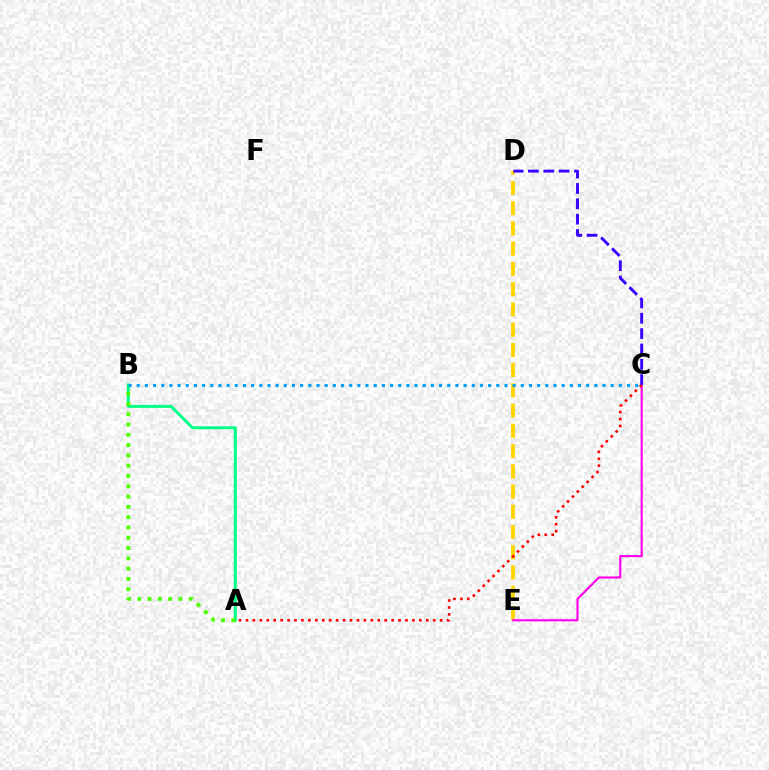{('D', 'E'): [{'color': '#ffd500', 'line_style': 'dashed', 'thickness': 2.75}], ('A', 'B'): [{'color': '#00ff86', 'line_style': 'solid', 'thickness': 2.14}, {'color': '#4fff00', 'line_style': 'dotted', 'thickness': 2.8}], ('C', 'E'): [{'color': '#ff00ed', 'line_style': 'solid', 'thickness': 1.53}], ('B', 'C'): [{'color': '#009eff', 'line_style': 'dotted', 'thickness': 2.22}], ('A', 'C'): [{'color': '#ff0000', 'line_style': 'dotted', 'thickness': 1.88}], ('C', 'D'): [{'color': '#3700ff', 'line_style': 'dashed', 'thickness': 2.09}]}